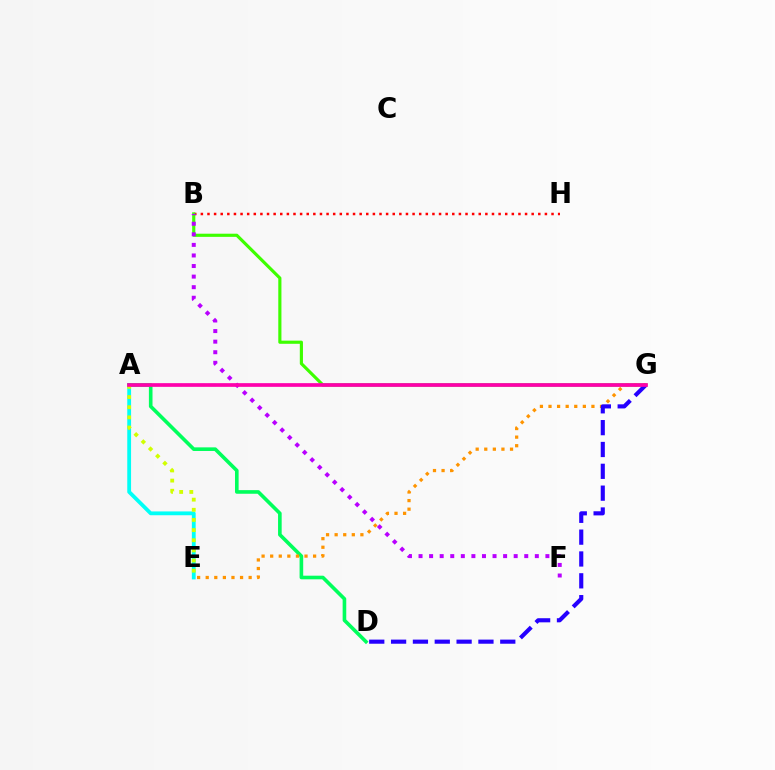{('B', 'H'): [{'color': '#ff0000', 'line_style': 'dotted', 'thickness': 1.8}], ('A', 'E'): [{'color': '#00fff6', 'line_style': 'solid', 'thickness': 2.74}, {'color': '#d1ff00', 'line_style': 'dotted', 'thickness': 2.76}], ('A', 'D'): [{'color': '#00ff5c', 'line_style': 'solid', 'thickness': 2.61}], ('B', 'G'): [{'color': '#3dff00', 'line_style': 'solid', 'thickness': 2.27}], ('A', 'G'): [{'color': '#0074ff', 'line_style': 'dashed', 'thickness': 1.54}, {'color': '#ff00ac', 'line_style': 'solid', 'thickness': 2.65}], ('E', 'G'): [{'color': '#ff9400', 'line_style': 'dotted', 'thickness': 2.33}], ('D', 'G'): [{'color': '#2500ff', 'line_style': 'dashed', 'thickness': 2.97}], ('B', 'F'): [{'color': '#b900ff', 'line_style': 'dotted', 'thickness': 2.87}]}